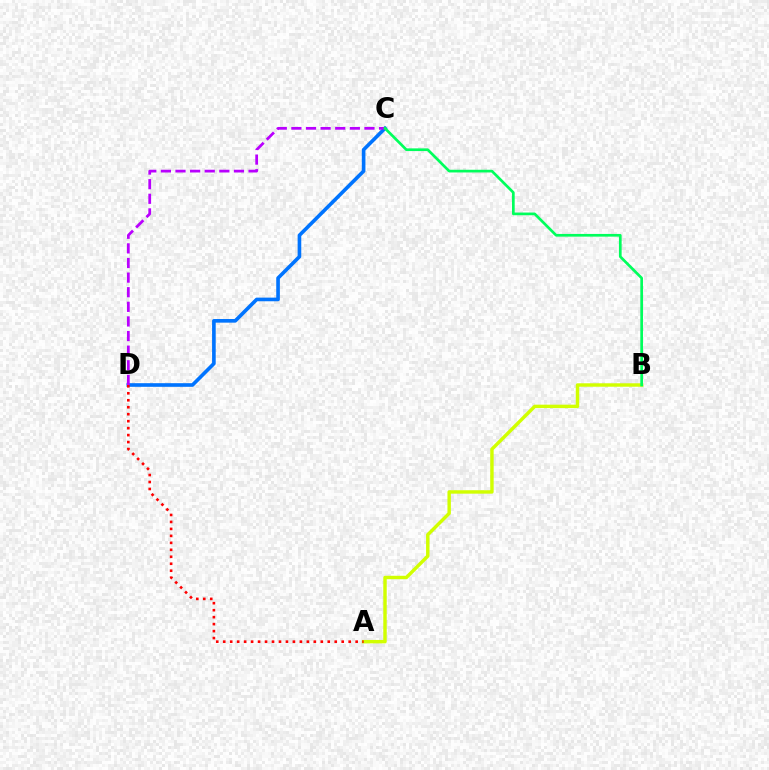{('A', 'B'): [{'color': '#d1ff00', 'line_style': 'solid', 'thickness': 2.47}], ('C', 'D'): [{'color': '#0074ff', 'line_style': 'solid', 'thickness': 2.62}, {'color': '#b900ff', 'line_style': 'dashed', 'thickness': 1.99}], ('B', 'C'): [{'color': '#00ff5c', 'line_style': 'solid', 'thickness': 1.94}], ('A', 'D'): [{'color': '#ff0000', 'line_style': 'dotted', 'thickness': 1.89}]}